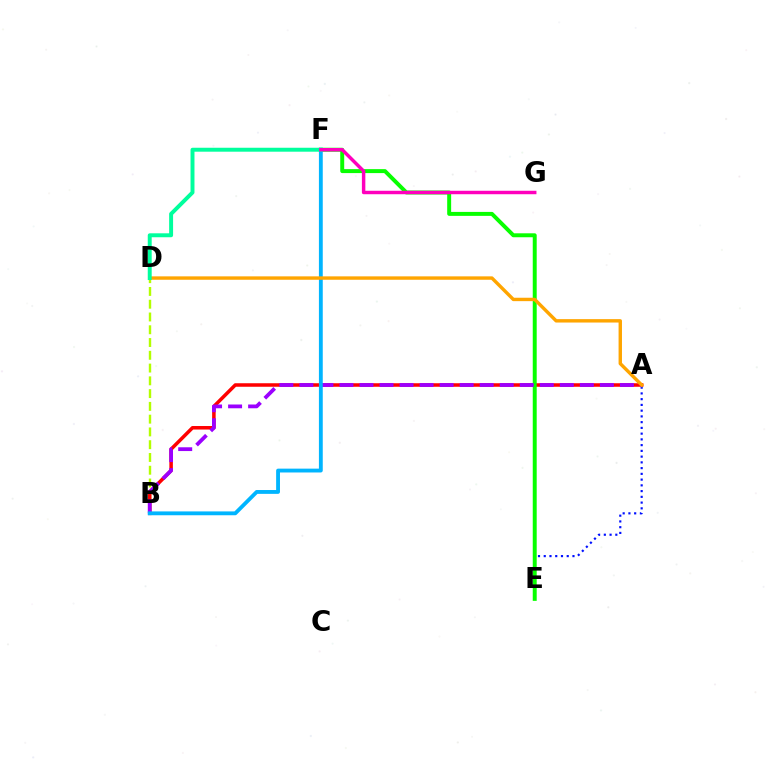{('A', 'E'): [{'color': '#0010ff', 'line_style': 'dotted', 'thickness': 1.56}], ('B', 'D'): [{'color': '#b3ff00', 'line_style': 'dashed', 'thickness': 1.73}], ('A', 'B'): [{'color': '#ff0000', 'line_style': 'solid', 'thickness': 2.54}, {'color': '#9b00ff', 'line_style': 'dashed', 'thickness': 2.72}], ('E', 'F'): [{'color': '#08ff00', 'line_style': 'solid', 'thickness': 2.85}], ('B', 'F'): [{'color': '#00b5ff', 'line_style': 'solid', 'thickness': 2.77}], ('A', 'D'): [{'color': '#ffa500', 'line_style': 'solid', 'thickness': 2.45}], ('D', 'F'): [{'color': '#00ff9d', 'line_style': 'solid', 'thickness': 2.84}], ('F', 'G'): [{'color': '#ff00bd', 'line_style': 'solid', 'thickness': 2.49}]}